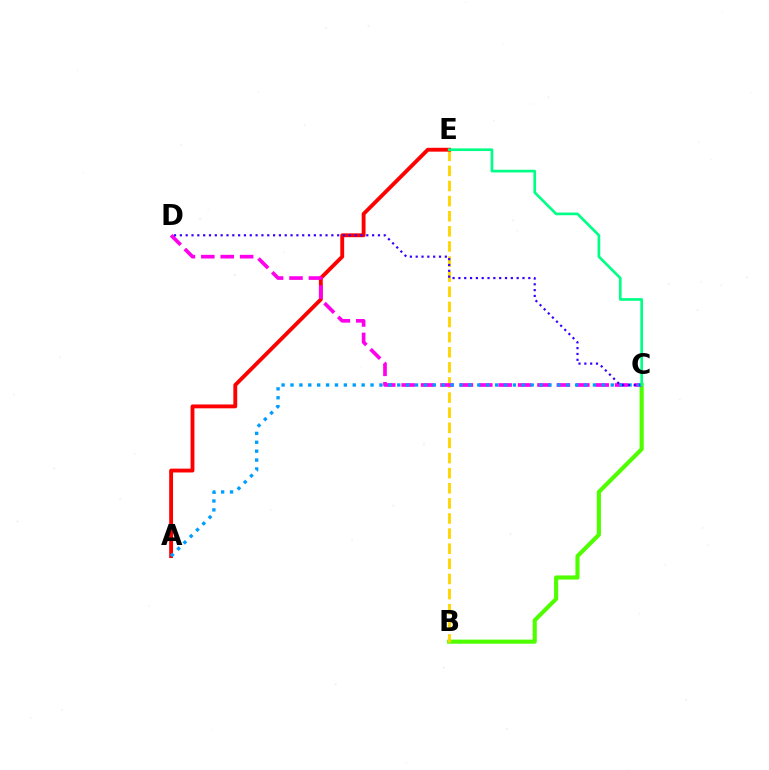{('B', 'C'): [{'color': '#4fff00', 'line_style': 'solid', 'thickness': 2.97}], ('B', 'E'): [{'color': '#ffd500', 'line_style': 'dashed', 'thickness': 2.05}], ('A', 'E'): [{'color': '#ff0000', 'line_style': 'solid', 'thickness': 2.77}], ('C', 'D'): [{'color': '#ff00ed', 'line_style': 'dashed', 'thickness': 2.64}, {'color': '#3700ff', 'line_style': 'dotted', 'thickness': 1.58}], ('A', 'C'): [{'color': '#009eff', 'line_style': 'dotted', 'thickness': 2.42}], ('C', 'E'): [{'color': '#00ff86', 'line_style': 'solid', 'thickness': 1.92}]}